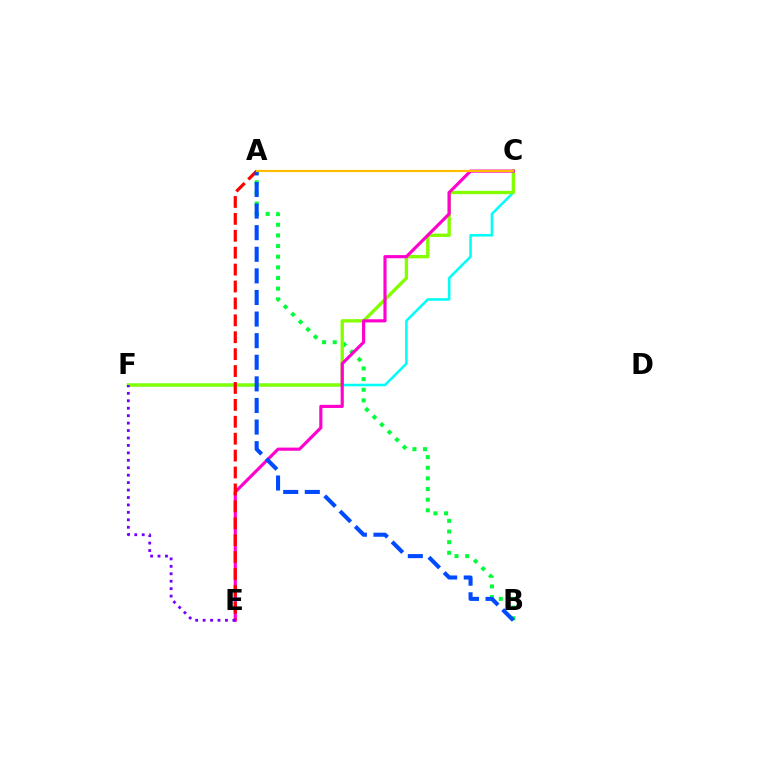{('C', 'F'): [{'color': '#00fff6', 'line_style': 'solid', 'thickness': 1.84}, {'color': '#84ff00', 'line_style': 'solid', 'thickness': 2.42}], ('A', 'B'): [{'color': '#00ff39', 'line_style': 'dotted', 'thickness': 2.89}, {'color': '#004bff', 'line_style': 'dashed', 'thickness': 2.93}], ('C', 'E'): [{'color': '#ff00cf', 'line_style': 'solid', 'thickness': 2.26}], ('A', 'E'): [{'color': '#ff0000', 'line_style': 'dashed', 'thickness': 2.3}], ('E', 'F'): [{'color': '#7200ff', 'line_style': 'dotted', 'thickness': 2.02}], ('A', 'C'): [{'color': '#ffbd00', 'line_style': 'solid', 'thickness': 1.58}]}